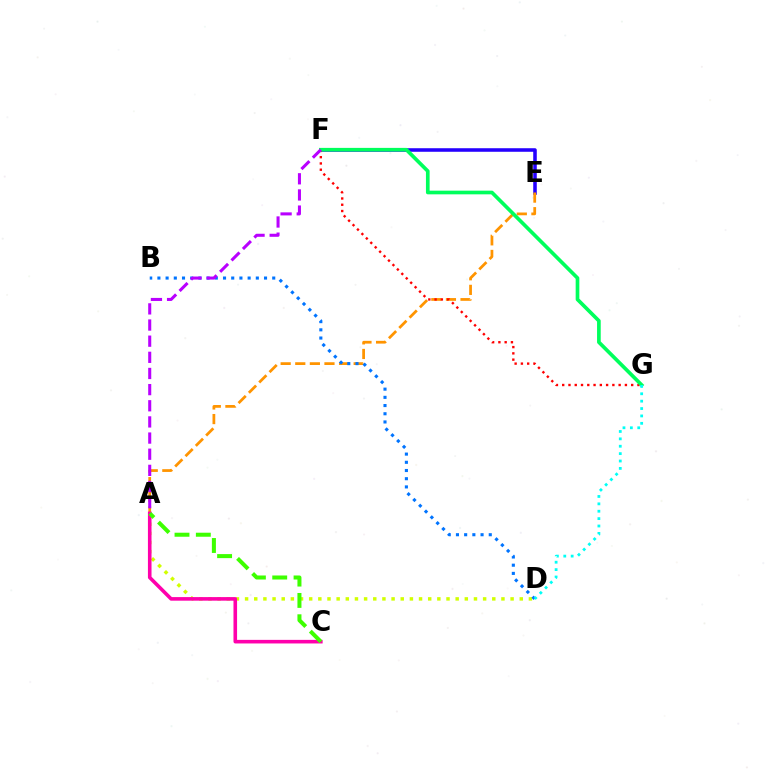{('E', 'F'): [{'color': '#2500ff', 'line_style': 'solid', 'thickness': 2.56}], ('A', 'E'): [{'color': '#ff9400', 'line_style': 'dashed', 'thickness': 1.98}], ('F', 'G'): [{'color': '#ff0000', 'line_style': 'dotted', 'thickness': 1.7}, {'color': '#00ff5c', 'line_style': 'solid', 'thickness': 2.65}], ('A', 'D'): [{'color': '#d1ff00', 'line_style': 'dotted', 'thickness': 2.49}], ('B', 'D'): [{'color': '#0074ff', 'line_style': 'dotted', 'thickness': 2.23}], ('A', 'C'): [{'color': '#ff00ac', 'line_style': 'solid', 'thickness': 2.59}, {'color': '#3dff00', 'line_style': 'dashed', 'thickness': 2.9}], ('D', 'G'): [{'color': '#00fff6', 'line_style': 'dotted', 'thickness': 2.01}], ('A', 'F'): [{'color': '#b900ff', 'line_style': 'dashed', 'thickness': 2.19}]}